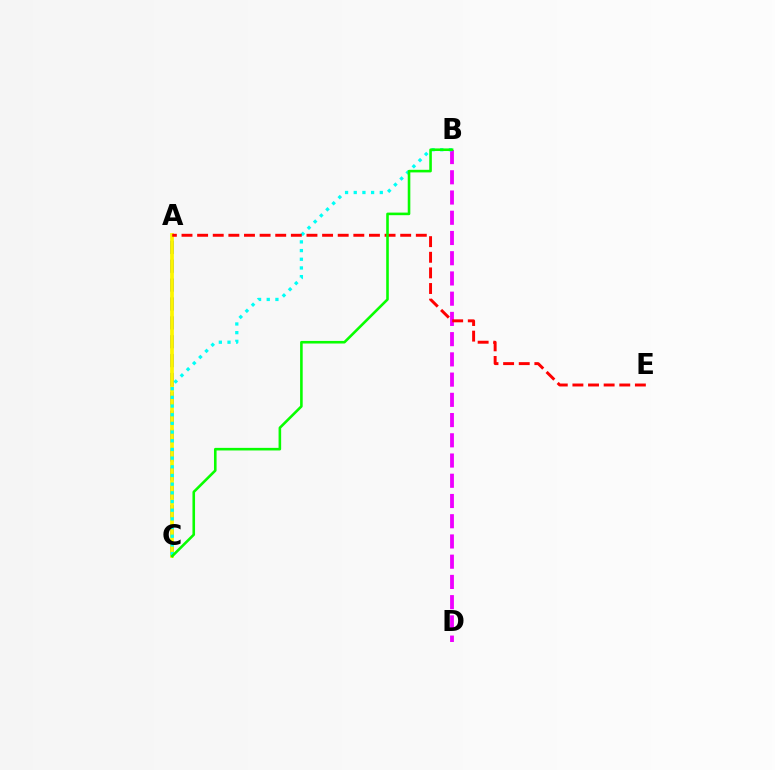{('A', 'C'): [{'color': '#0010ff', 'line_style': 'dashed', 'thickness': 2.56}, {'color': '#fcf500', 'line_style': 'solid', 'thickness': 2.7}], ('B', 'D'): [{'color': '#ee00ff', 'line_style': 'dashed', 'thickness': 2.75}], ('B', 'C'): [{'color': '#00fff6', 'line_style': 'dotted', 'thickness': 2.36}, {'color': '#08ff00', 'line_style': 'solid', 'thickness': 1.87}], ('A', 'E'): [{'color': '#ff0000', 'line_style': 'dashed', 'thickness': 2.12}]}